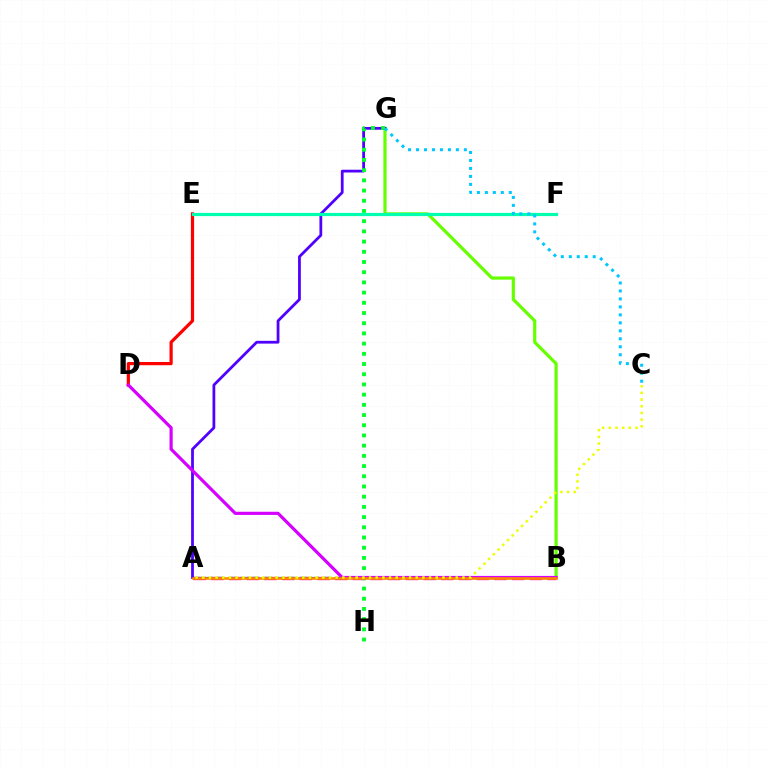{('A', 'B'): [{'color': '#ff00a0', 'line_style': 'dashed', 'thickness': 2.4}, {'color': '#003fff', 'line_style': 'dashed', 'thickness': 1.6}, {'color': '#ff8800', 'line_style': 'solid', 'thickness': 1.87}], ('B', 'G'): [{'color': '#66ff00', 'line_style': 'solid', 'thickness': 2.3}], ('A', 'G'): [{'color': '#4f00ff', 'line_style': 'solid', 'thickness': 2.0}], ('G', 'H'): [{'color': '#00ff27', 'line_style': 'dotted', 'thickness': 2.77}], ('D', 'E'): [{'color': '#ff0000', 'line_style': 'solid', 'thickness': 2.31}], ('B', 'D'): [{'color': '#d600ff', 'line_style': 'solid', 'thickness': 2.29}], ('A', 'C'): [{'color': '#eeff00', 'line_style': 'dotted', 'thickness': 1.81}], ('E', 'F'): [{'color': '#00ffaf', 'line_style': 'solid', 'thickness': 2.31}], ('C', 'G'): [{'color': '#00c7ff', 'line_style': 'dotted', 'thickness': 2.17}]}